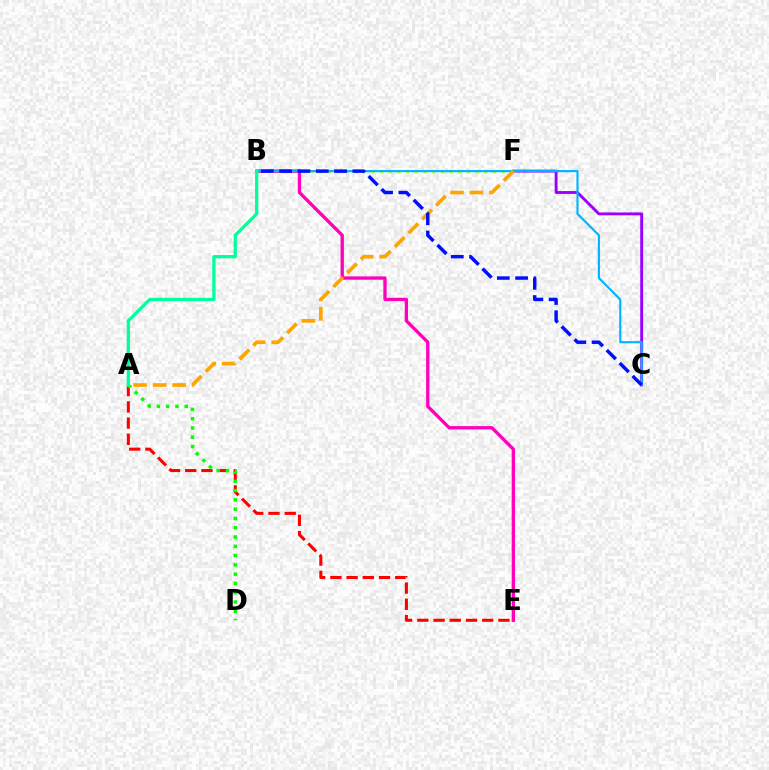{('A', 'E'): [{'color': '#ff0000', 'line_style': 'dashed', 'thickness': 2.2}], ('A', 'D'): [{'color': '#08ff00', 'line_style': 'dotted', 'thickness': 2.52}], ('B', 'F'): [{'color': '#b3ff00', 'line_style': 'dotted', 'thickness': 2.36}], ('C', 'F'): [{'color': '#9b00ff', 'line_style': 'solid', 'thickness': 2.07}], ('B', 'E'): [{'color': '#ff00bd', 'line_style': 'solid', 'thickness': 2.39}], ('B', 'C'): [{'color': '#00b5ff', 'line_style': 'solid', 'thickness': 1.55}, {'color': '#0010ff', 'line_style': 'dashed', 'thickness': 2.49}], ('A', 'F'): [{'color': '#ffa500', 'line_style': 'dashed', 'thickness': 2.65}], ('A', 'B'): [{'color': '#00ff9d', 'line_style': 'solid', 'thickness': 2.35}]}